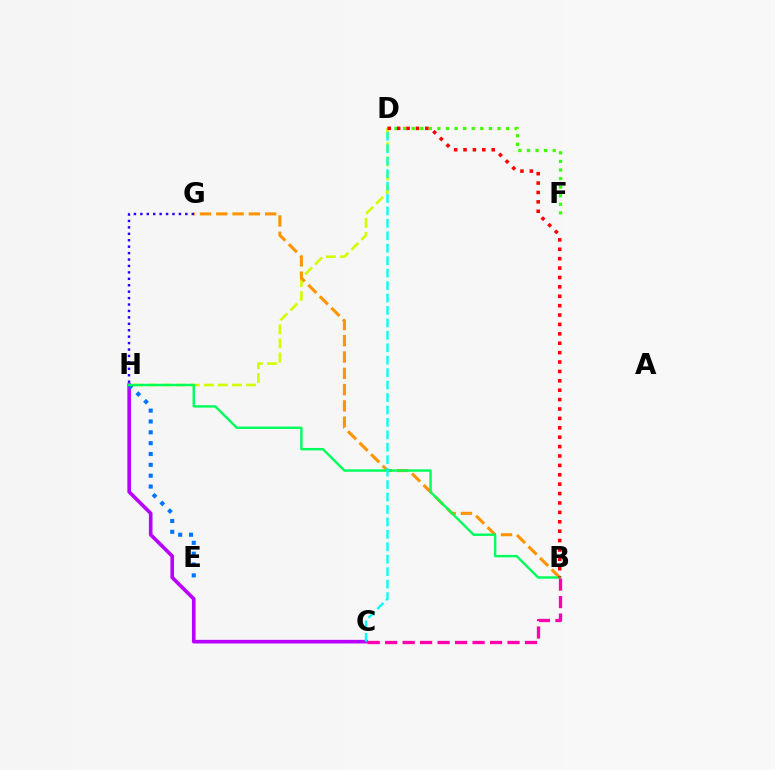{('D', 'H'): [{'color': '#d1ff00', 'line_style': 'dashed', 'thickness': 1.91}], ('C', 'H'): [{'color': '#b900ff', 'line_style': 'solid', 'thickness': 2.62}], ('E', 'H'): [{'color': '#0074ff', 'line_style': 'dotted', 'thickness': 2.95}], ('B', 'G'): [{'color': '#ff9400', 'line_style': 'dashed', 'thickness': 2.21}], ('B', 'H'): [{'color': '#00ff5c', 'line_style': 'solid', 'thickness': 1.74}], ('C', 'D'): [{'color': '#00fff6', 'line_style': 'dashed', 'thickness': 1.69}], ('D', 'F'): [{'color': '#3dff00', 'line_style': 'dotted', 'thickness': 2.33}], ('B', 'D'): [{'color': '#ff0000', 'line_style': 'dotted', 'thickness': 2.55}], ('G', 'H'): [{'color': '#2500ff', 'line_style': 'dotted', 'thickness': 1.75}], ('B', 'C'): [{'color': '#ff00ac', 'line_style': 'dashed', 'thickness': 2.37}]}